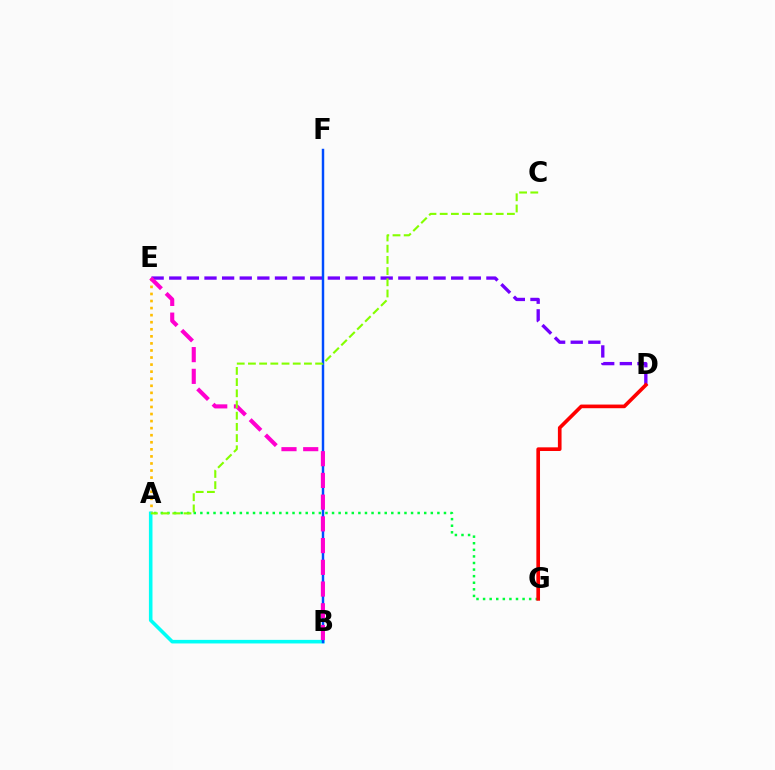{('A', 'E'): [{'color': '#ffbd00', 'line_style': 'dotted', 'thickness': 1.92}], ('A', 'G'): [{'color': '#00ff39', 'line_style': 'dotted', 'thickness': 1.79}], ('D', 'E'): [{'color': '#7200ff', 'line_style': 'dashed', 'thickness': 2.39}], ('A', 'B'): [{'color': '#00fff6', 'line_style': 'solid', 'thickness': 2.57}], ('B', 'F'): [{'color': '#004bff', 'line_style': 'solid', 'thickness': 1.77}], ('B', 'E'): [{'color': '#ff00cf', 'line_style': 'dashed', 'thickness': 2.95}], ('D', 'G'): [{'color': '#ff0000', 'line_style': 'solid', 'thickness': 2.63}], ('A', 'C'): [{'color': '#84ff00', 'line_style': 'dashed', 'thickness': 1.52}]}